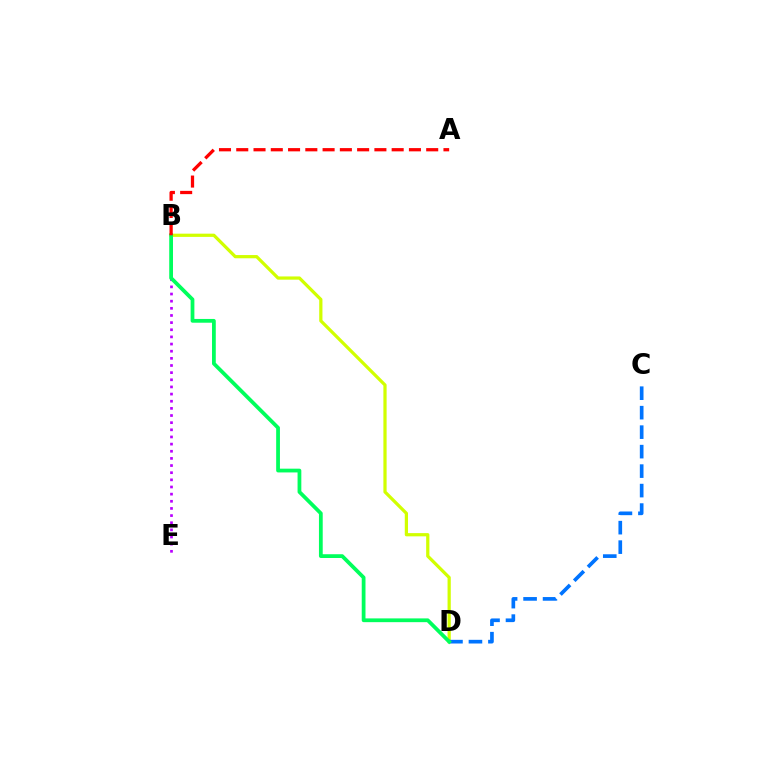{('B', 'D'): [{'color': '#d1ff00', 'line_style': 'solid', 'thickness': 2.32}, {'color': '#00ff5c', 'line_style': 'solid', 'thickness': 2.71}], ('B', 'E'): [{'color': '#b900ff', 'line_style': 'dotted', 'thickness': 1.94}], ('C', 'D'): [{'color': '#0074ff', 'line_style': 'dashed', 'thickness': 2.65}], ('A', 'B'): [{'color': '#ff0000', 'line_style': 'dashed', 'thickness': 2.35}]}